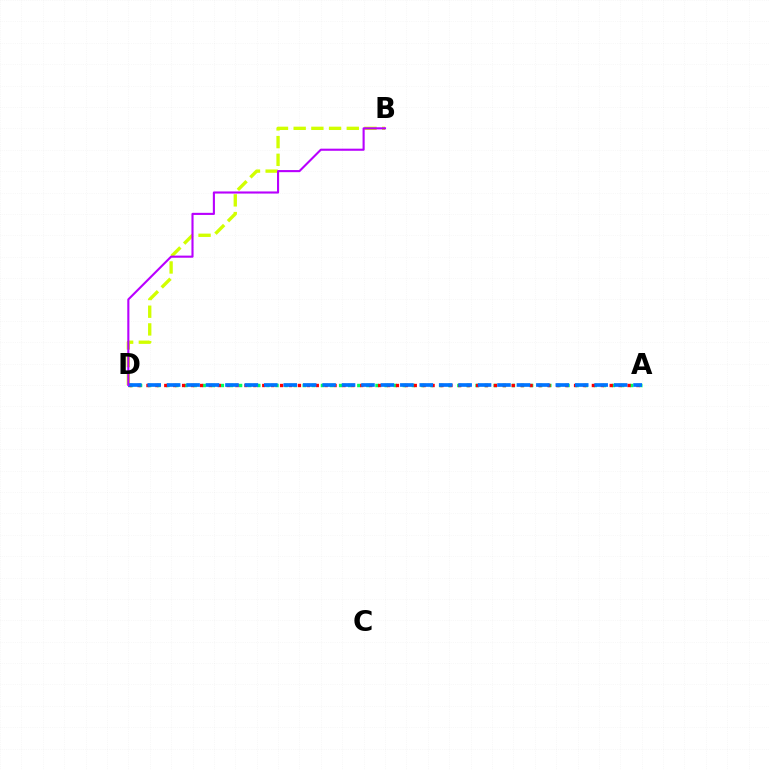{('A', 'D'): [{'color': '#00ff5c', 'line_style': 'dotted', 'thickness': 2.47}, {'color': '#ff0000', 'line_style': 'dotted', 'thickness': 2.42}, {'color': '#0074ff', 'line_style': 'dashed', 'thickness': 2.64}], ('B', 'D'): [{'color': '#d1ff00', 'line_style': 'dashed', 'thickness': 2.4}, {'color': '#b900ff', 'line_style': 'solid', 'thickness': 1.52}]}